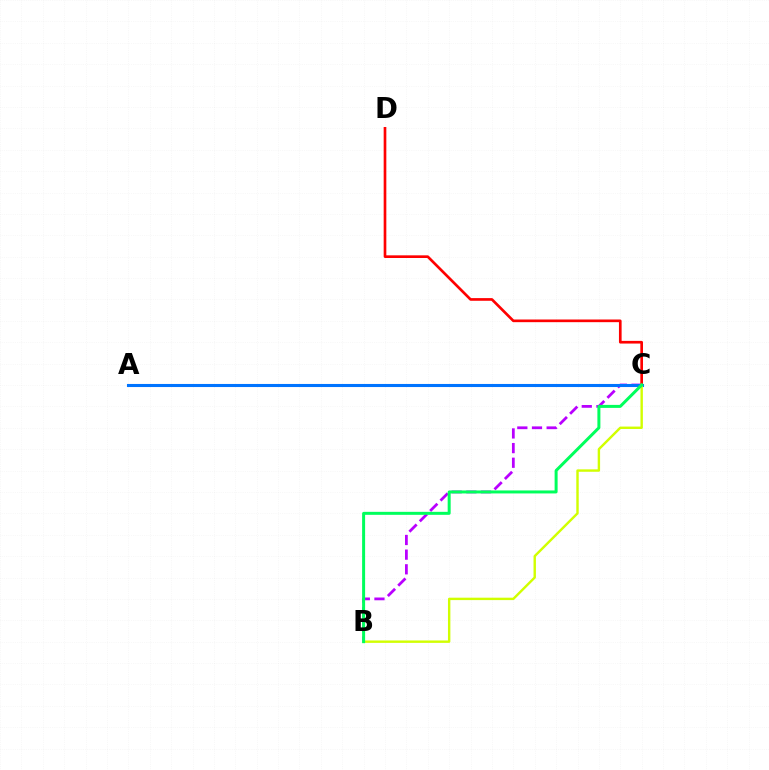{('B', 'C'): [{'color': '#b900ff', 'line_style': 'dashed', 'thickness': 1.99}, {'color': '#d1ff00', 'line_style': 'solid', 'thickness': 1.74}, {'color': '#00ff5c', 'line_style': 'solid', 'thickness': 2.15}], ('C', 'D'): [{'color': '#ff0000', 'line_style': 'solid', 'thickness': 1.92}], ('A', 'C'): [{'color': '#0074ff', 'line_style': 'solid', 'thickness': 2.22}]}